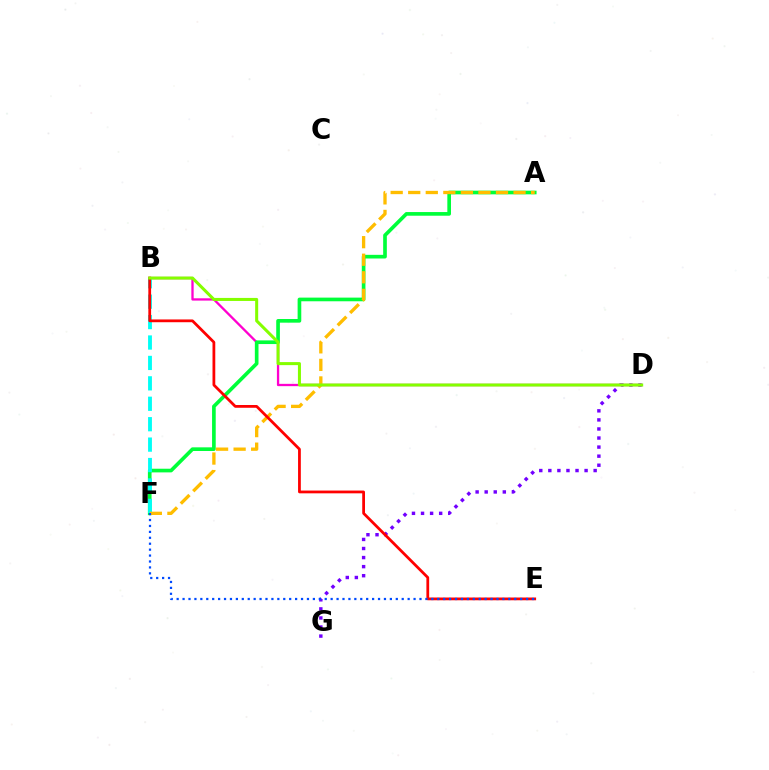{('D', 'G'): [{'color': '#7200ff', 'line_style': 'dotted', 'thickness': 2.46}], ('B', 'D'): [{'color': '#ff00cf', 'line_style': 'solid', 'thickness': 1.66}, {'color': '#84ff00', 'line_style': 'solid', 'thickness': 2.19}], ('A', 'F'): [{'color': '#00ff39', 'line_style': 'solid', 'thickness': 2.64}, {'color': '#ffbd00', 'line_style': 'dashed', 'thickness': 2.38}], ('B', 'F'): [{'color': '#00fff6', 'line_style': 'dashed', 'thickness': 2.77}], ('B', 'E'): [{'color': '#ff0000', 'line_style': 'solid', 'thickness': 1.99}], ('E', 'F'): [{'color': '#004bff', 'line_style': 'dotted', 'thickness': 1.61}]}